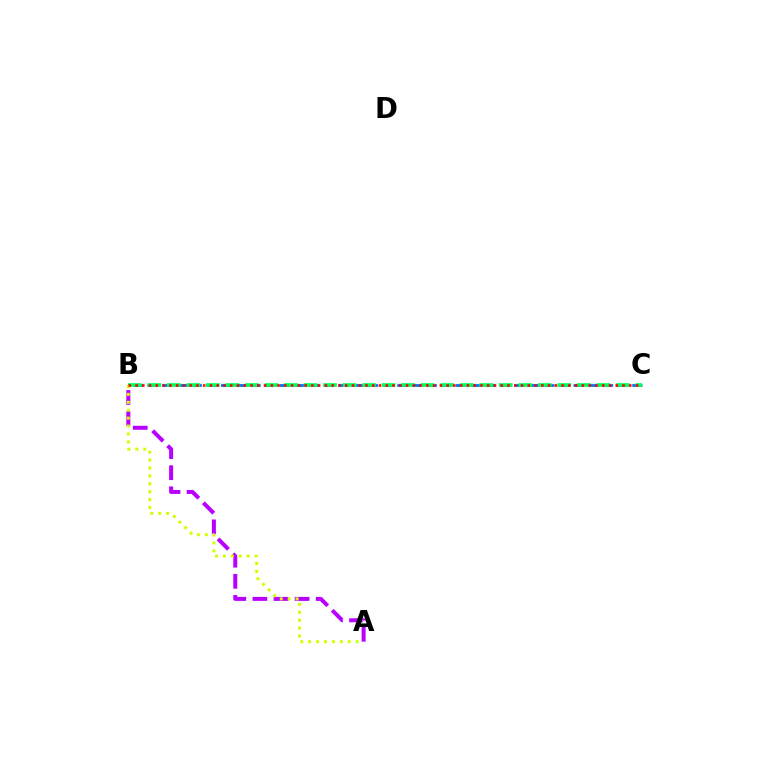{('A', 'B'): [{'color': '#b900ff', 'line_style': 'dashed', 'thickness': 2.87}, {'color': '#d1ff00', 'line_style': 'dotted', 'thickness': 2.15}], ('B', 'C'): [{'color': '#0074ff', 'line_style': 'dashed', 'thickness': 2.0}, {'color': '#00ff5c', 'line_style': 'dashed', 'thickness': 2.65}, {'color': '#ff0000', 'line_style': 'dotted', 'thickness': 1.84}]}